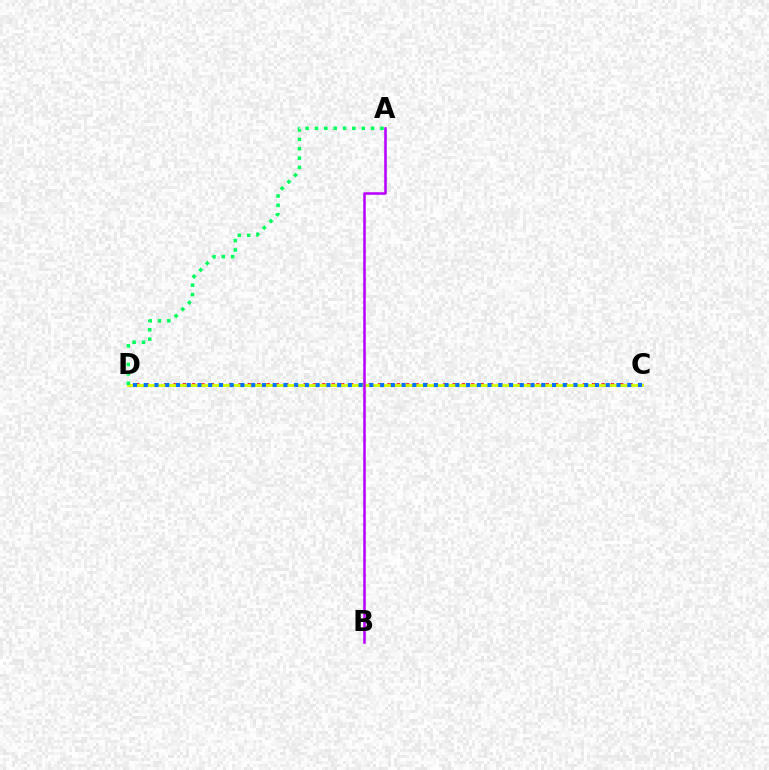{('C', 'D'): [{'color': '#ff0000', 'line_style': 'dotted', 'thickness': 2.53}, {'color': '#d1ff00', 'line_style': 'solid', 'thickness': 2.02}, {'color': '#0074ff', 'line_style': 'dotted', 'thickness': 2.92}], ('A', 'B'): [{'color': '#b900ff', 'line_style': 'solid', 'thickness': 1.83}], ('A', 'D'): [{'color': '#00ff5c', 'line_style': 'dotted', 'thickness': 2.54}]}